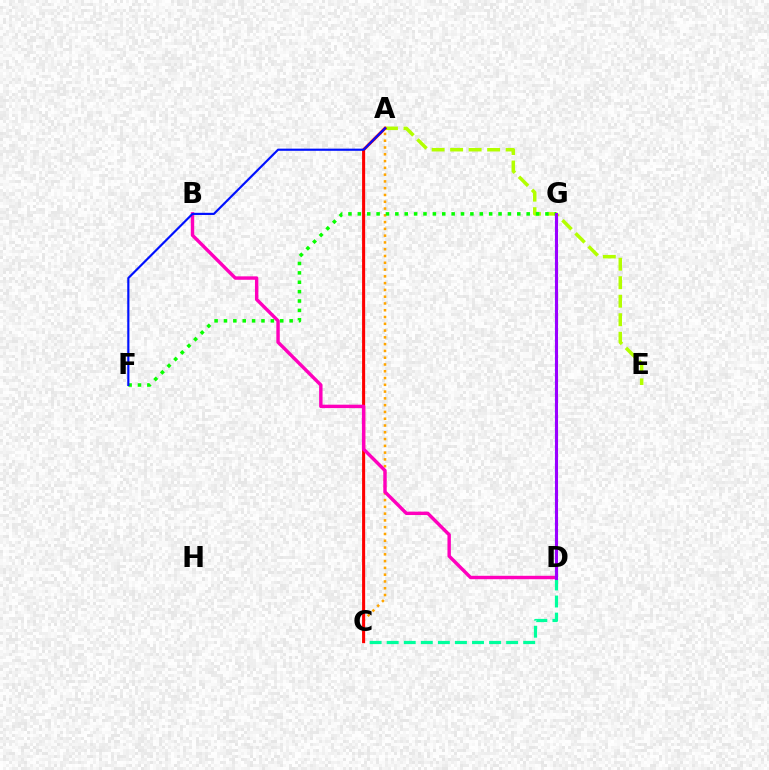{('A', 'E'): [{'color': '#b3ff00', 'line_style': 'dashed', 'thickness': 2.51}], ('A', 'C'): [{'color': '#ffa500', 'line_style': 'dotted', 'thickness': 1.84}, {'color': '#ff0000', 'line_style': 'solid', 'thickness': 2.21}], ('B', 'D'): [{'color': '#ff00bd', 'line_style': 'solid', 'thickness': 2.46}], ('F', 'G'): [{'color': '#08ff00', 'line_style': 'dotted', 'thickness': 2.55}], ('C', 'D'): [{'color': '#00ff9d', 'line_style': 'dashed', 'thickness': 2.32}], ('D', 'G'): [{'color': '#00b5ff', 'line_style': 'dotted', 'thickness': 1.61}, {'color': '#9b00ff', 'line_style': 'solid', 'thickness': 2.22}], ('A', 'F'): [{'color': '#0010ff', 'line_style': 'solid', 'thickness': 1.56}]}